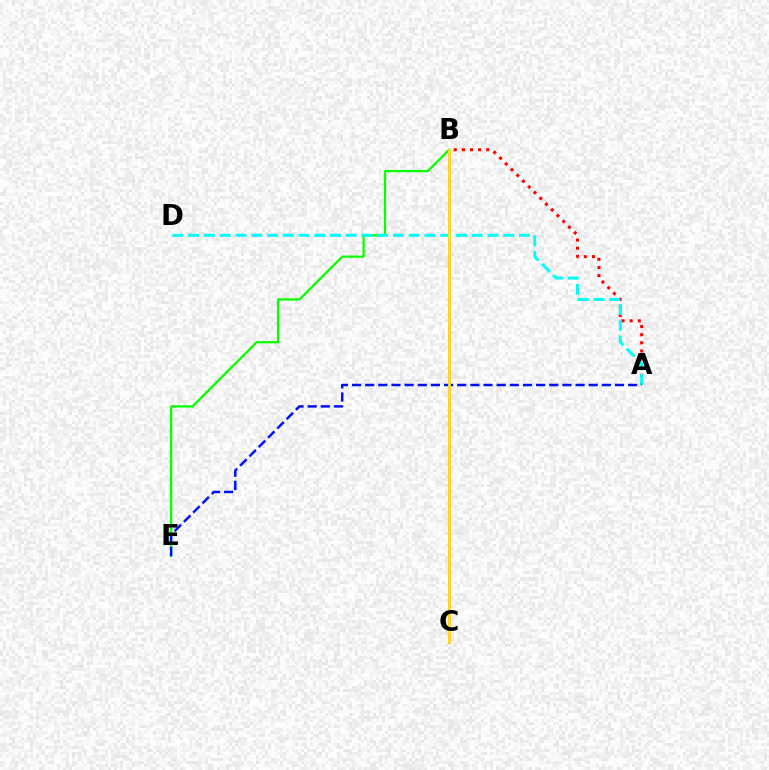{('A', 'B'): [{'color': '#ff0000', 'line_style': 'dotted', 'thickness': 2.21}], ('B', 'C'): [{'color': '#ee00ff', 'line_style': 'solid', 'thickness': 1.98}, {'color': '#fcf500', 'line_style': 'solid', 'thickness': 1.91}], ('B', 'E'): [{'color': '#08ff00', 'line_style': 'solid', 'thickness': 1.63}], ('A', 'D'): [{'color': '#00fff6', 'line_style': 'dashed', 'thickness': 2.14}], ('A', 'E'): [{'color': '#0010ff', 'line_style': 'dashed', 'thickness': 1.79}]}